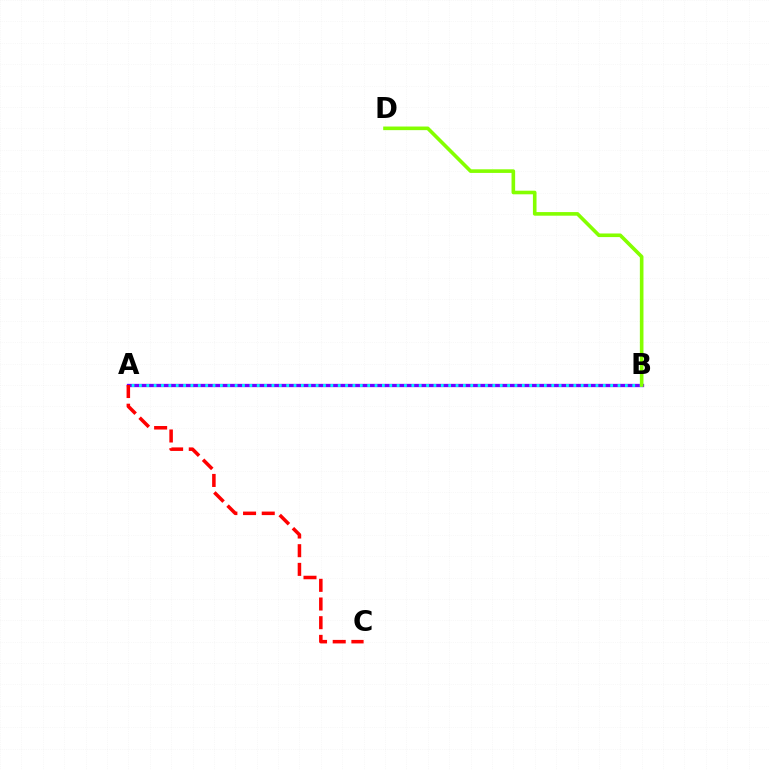{('A', 'B'): [{'color': '#7200ff', 'line_style': 'solid', 'thickness': 2.37}, {'color': '#00fff6', 'line_style': 'dotted', 'thickness': 2.0}], ('B', 'D'): [{'color': '#84ff00', 'line_style': 'solid', 'thickness': 2.6}], ('A', 'C'): [{'color': '#ff0000', 'line_style': 'dashed', 'thickness': 2.54}]}